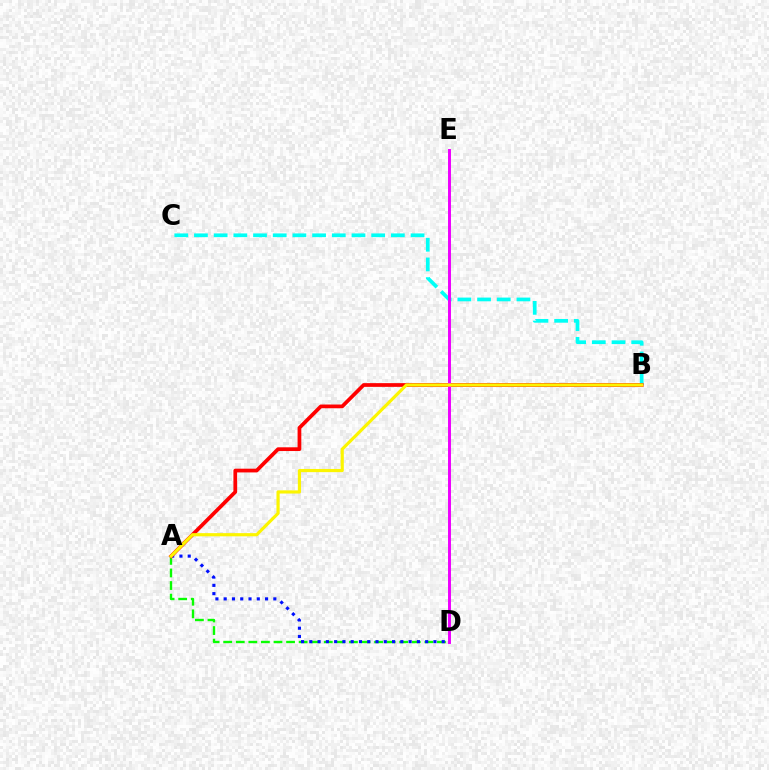{('A', 'D'): [{'color': '#08ff00', 'line_style': 'dashed', 'thickness': 1.71}, {'color': '#0010ff', 'line_style': 'dotted', 'thickness': 2.25}], ('B', 'C'): [{'color': '#00fff6', 'line_style': 'dashed', 'thickness': 2.68}], ('A', 'B'): [{'color': '#ff0000', 'line_style': 'solid', 'thickness': 2.69}, {'color': '#fcf500', 'line_style': 'solid', 'thickness': 2.29}], ('D', 'E'): [{'color': '#ee00ff', 'line_style': 'solid', 'thickness': 2.13}]}